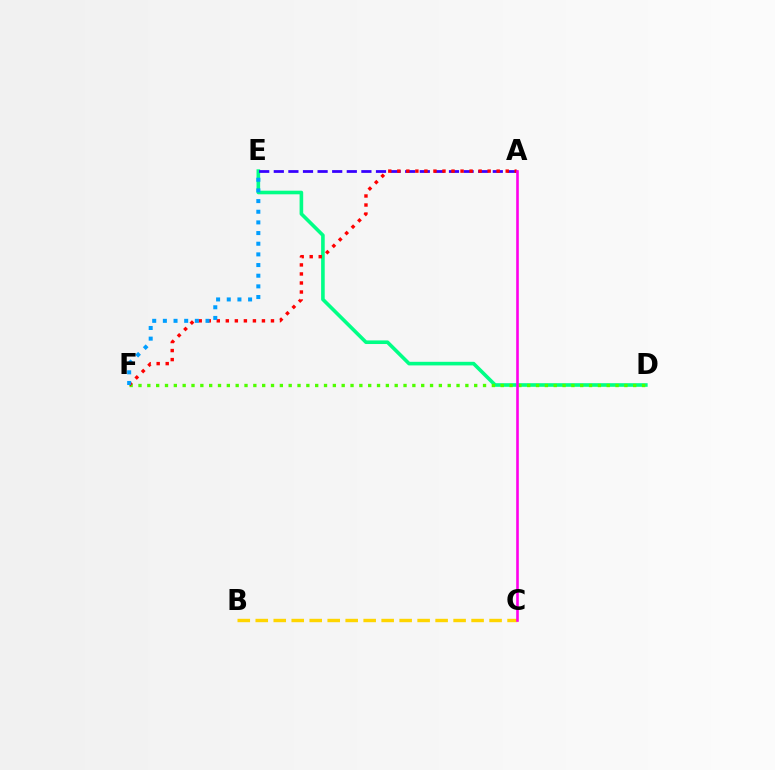{('D', 'E'): [{'color': '#00ff86', 'line_style': 'solid', 'thickness': 2.6}], ('B', 'C'): [{'color': '#ffd500', 'line_style': 'dashed', 'thickness': 2.44}], ('D', 'F'): [{'color': '#4fff00', 'line_style': 'dotted', 'thickness': 2.4}], ('A', 'E'): [{'color': '#3700ff', 'line_style': 'dashed', 'thickness': 1.98}], ('A', 'F'): [{'color': '#ff0000', 'line_style': 'dotted', 'thickness': 2.45}], ('E', 'F'): [{'color': '#009eff', 'line_style': 'dotted', 'thickness': 2.9}], ('A', 'C'): [{'color': '#ff00ed', 'line_style': 'solid', 'thickness': 1.88}]}